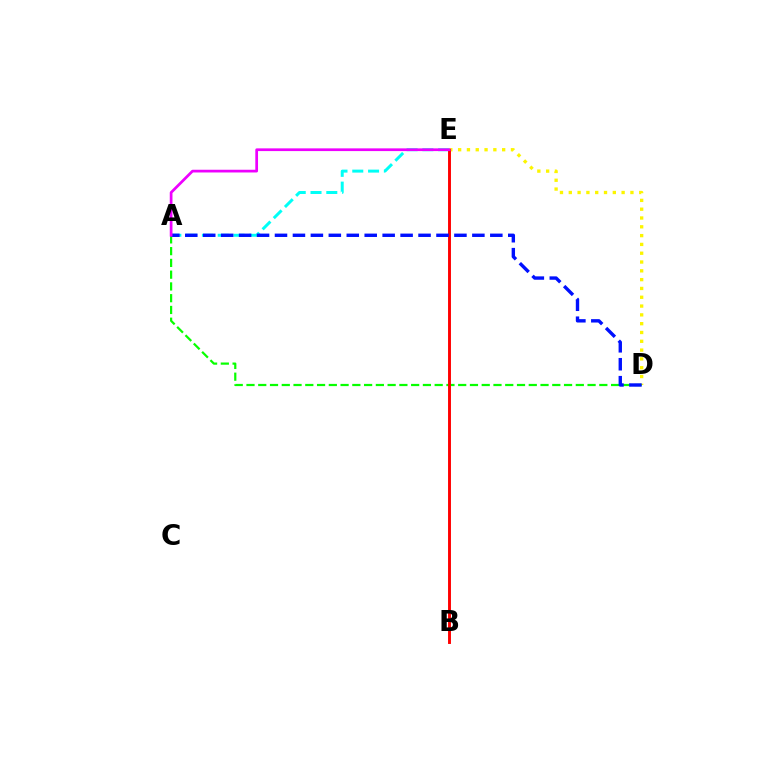{('A', 'E'): [{'color': '#00fff6', 'line_style': 'dashed', 'thickness': 2.14}, {'color': '#ee00ff', 'line_style': 'solid', 'thickness': 1.96}], ('D', 'E'): [{'color': '#fcf500', 'line_style': 'dotted', 'thickness': 2.39}], ('A', 'D'): [{'color': '#08ff00', 'line_style': 'dashed', 'thickness': 1.6}, {'color': '#0010ff', 'line_style': 'dashed', 'thickness': 2.44}], ('B', 'E'): [{'color': '#ff0000', 'line_style': 'solid', 'thickness': 2.1}]}